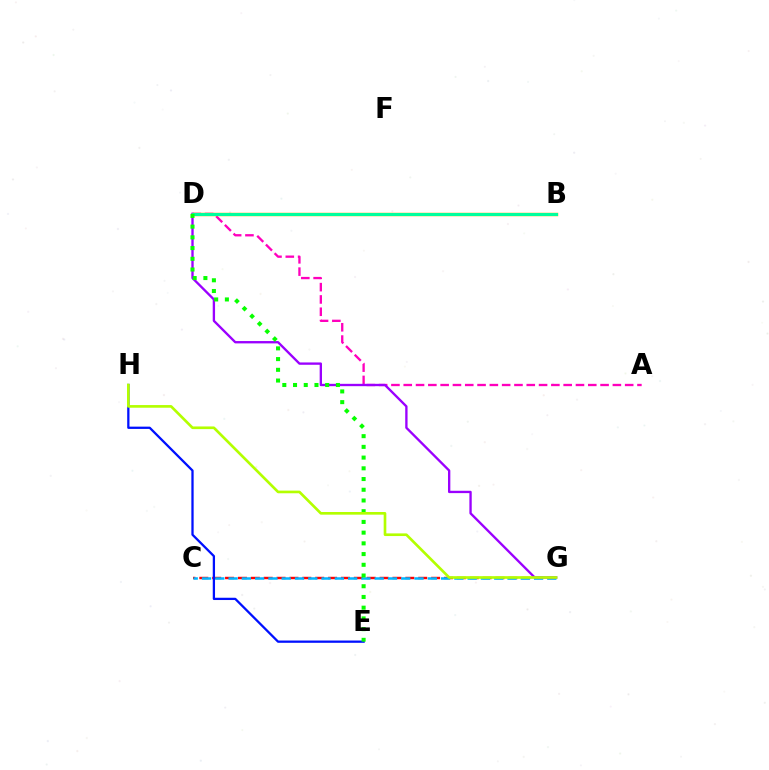{('A', 'D'): [{'color': '#ff00bd', 'line_style': 'dashed', 'thickness': 1.67}], ('C', 'G'): [{'color': '#ff0000', 'line_style': 'dashed', 'thickness': 1.75}, {'color': '#00b5ff', 'line_style': 'dashed', 'thickness': 1.8}], ('B', 'D'): [{'color': '#ffa500', 'line_style': 'solid', 'thickness': 2.49}, {'color': '#00ff9d', 'line_style': 'solid', 'thickness': 2.18}], ('D', 'G'): [{'color': '#9b00ff', 'line_style': 'solid', 'thickness': 1.69}], ('E', 'H'): [{'color': '#0010ff', 'line_style': 'solid', 'thickness': 1.64}], ('D', 'E'): [{'color': '#08ff00', 'line_style': 'dotted', 'thickness': 2.91}], ('G', 'H'): [{'color': '#b3ff00', 'line_style': 'solid', 'thickness': 1.91}]}